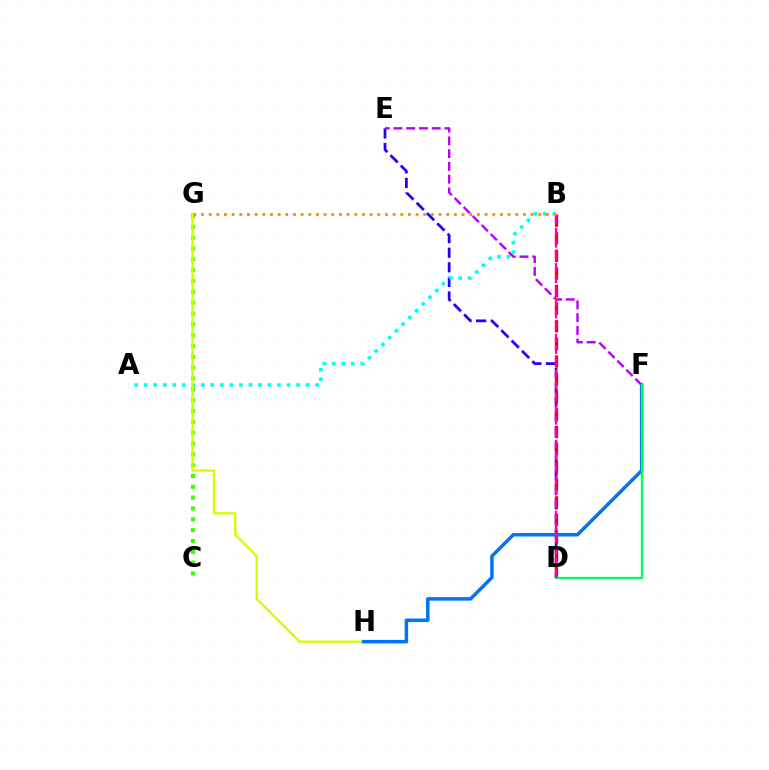{('D', 'E'): [{'color': '#2500ff', 'line_style': 'dashed', 'thickness': 1.98}], ('B', 'D'): [{'color': '#ff0000', 'line_style': 'dashed', 'thickness': 2.39}, {'color': '#ff00ac', 'line_style': 'dashed', 'thickness': 1.6}], ('A', 'B'): [{'color': '#00fff6', 'line_style': 'dotted', 'thickness': 2.59}], ('C', 'G'): [{'color': '#3dff00', 'line_style': 'dotted', 'thickness': 2.94}], ('E', 'F'): [{'color': '#b900ff', 'line_style': 'dashed', 'thickness': 1.73}], ('G', 'H'): [{'color': '#d1ff00', 'line_style': 'solid', 'thickness': 1.65}], ('F', 'H'): [{'color': '#0074ff', 'line_style': 'solid', 'thickness': 2.53}], ('B', 'G'): [{'color': '#ff9400', 'line_style': 'dotted', 'thickness': 2.08}], ('D', 'F'): [{'color': '#00ff5c', 'line_style': 'solid', 'thickness': 1.65}]}